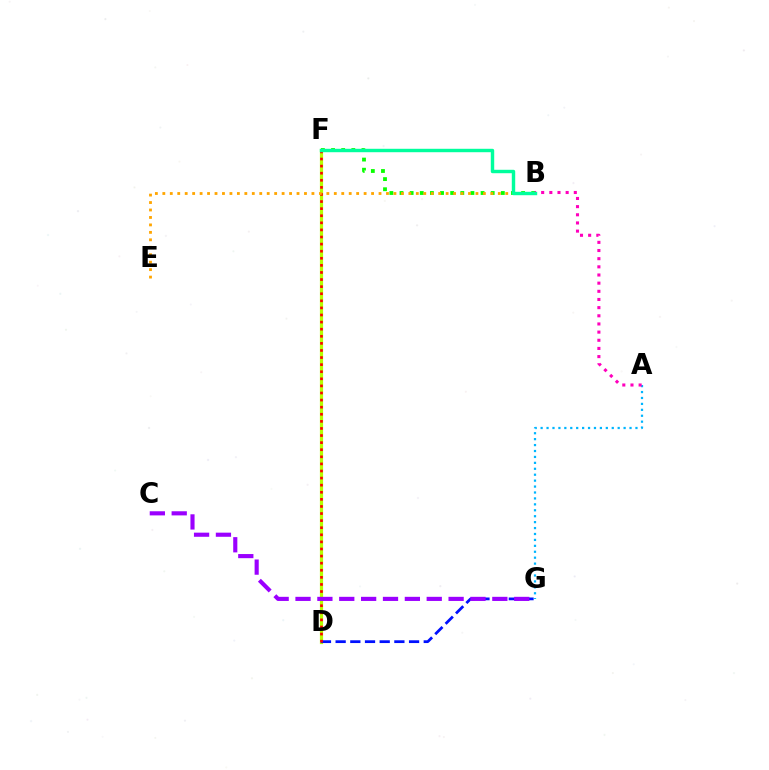{('D', 'F'): [{'color': '#b3ff00', 'line_style': 'solid', 'thickness': 2.3}, {'color': '#ff0000', 'line_style': 'dotted', 'thickness': 1.93}], ('D', 'G'): [{'color': '#0010ff', 'line_style': 'dashed', 'thickness': 1.99}], ('B', 'F'): [{'color': '#08ff00', 'line_style': 'dotted', 'thickness': 2.75}, {'color': '#00ff9d', 'line_style': 'solid', 'thickness': 2.47}], ('A', 'G'): [{'color': '#00b5ff', 'line_style': 'dotted', 'thickness': 1.61}], ('B', 'E'): [{'color': '#ffa500', 'line_style': 'dotted', 'thickness': 2.03}], ('A', 'B'): [{'color': '#ff00bd', 'line_style': 'dotted', 'thickness': 2.22}], ('C', 'G'): [{'color': '#9b00ff', 'line_style': 'dashed', 'thickness': 2.97}]}